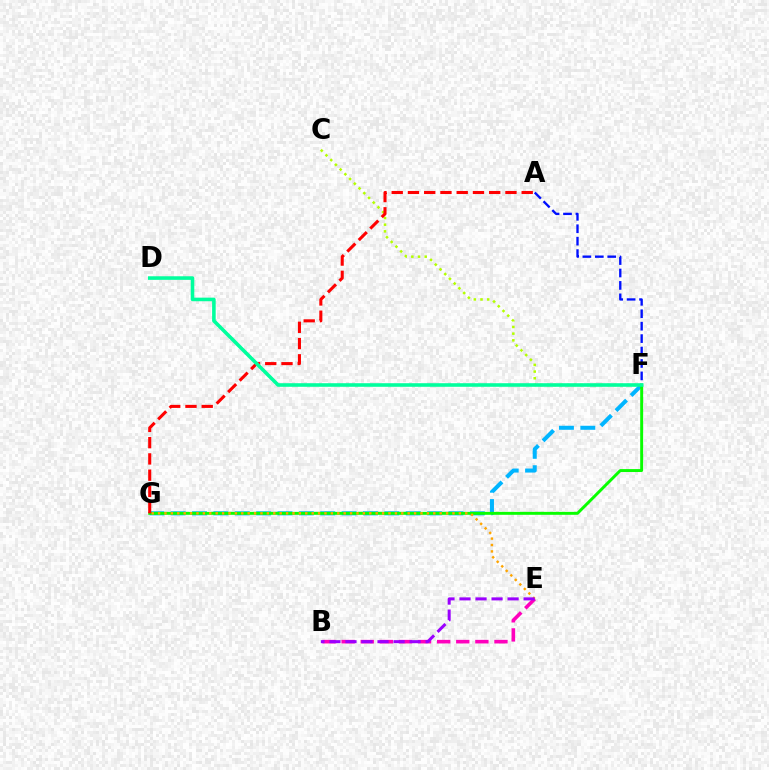{('F', 'G'): [{'color': '#00b5ff', 'line_style': 'dashed', 'thickness': 2.9}, {'color': '#08ff00', 'line_style': 'solid', 'thickness': 2.11}], ('C', 'F'): [{'color': '#b3ff00', 'line_style': 'dotted', 'thickness': 1.82}], ('A', 'F'): [{'color': '#0010ff', 'line_style': 'dashed', 'thickness': 1.69}], ('E', 'G'): [{'color': '#ffa500', 'line_style': 'dotted', 'thickness': 1.74}], ('B', 'E'): [{'color': '#ff00bd', 'line_style': 'dashed', 'thickness': 2.6}, {'color': '#9b00ff', 'line_style': 'dashed', 'thickness': 2.18}], ('A', 'G'): [{'color': '#ff0000', 'line_style': 'dashed', 'thickness': 2.21}], ('D', 'F'): [{'color': '#00ff9d', 'line_style': 'solid', 'thickness': 2.58}]}